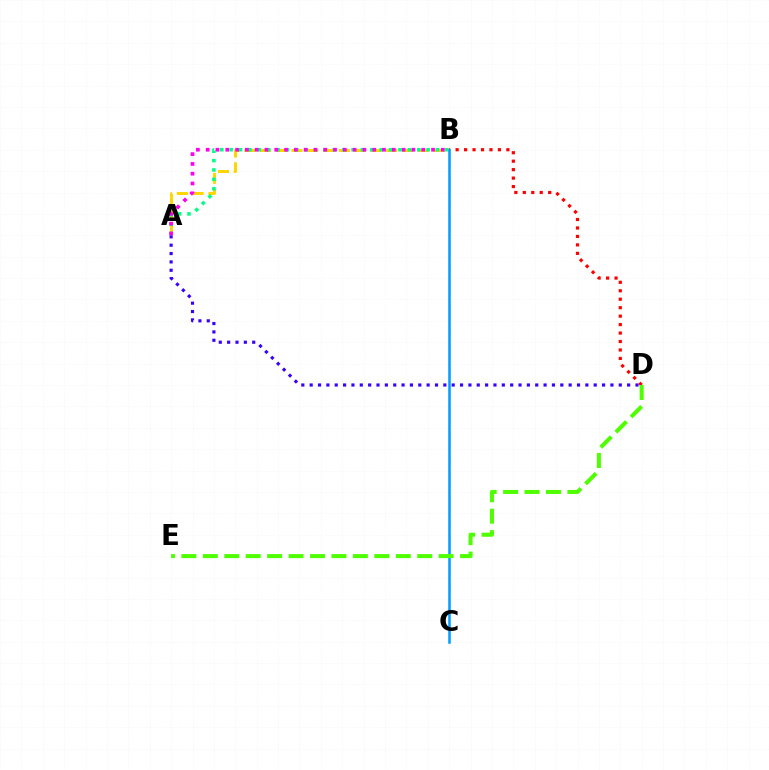{('A', 'B'): [{'color': '#ffd500', 'line_style': 'dashed', 'thickness': 2.14}, {'color': '#00ff86', 'line_style': 'dotted', 'thickness': 2.55}, {'color': '#ff00ed', 'line_style': 'dotted', 'thickness': 2.66}], ('B', 'D'): [{'color': '#ff0000', 'line_style': 'dotted', 'thickness': 2.3}], ('A', 'D'): [{'color': '#3700ff', 'line_style': 'dotted', 'thickness': 2.27}], ('B', 'C'): [{'color': '#009eff', 'line_style': 'solid', 'thickness': 1.83}], ('D', 'E'): [{'color': '#4fff00', 'line_style': 'dashed', 'thickness': 2.91}]}